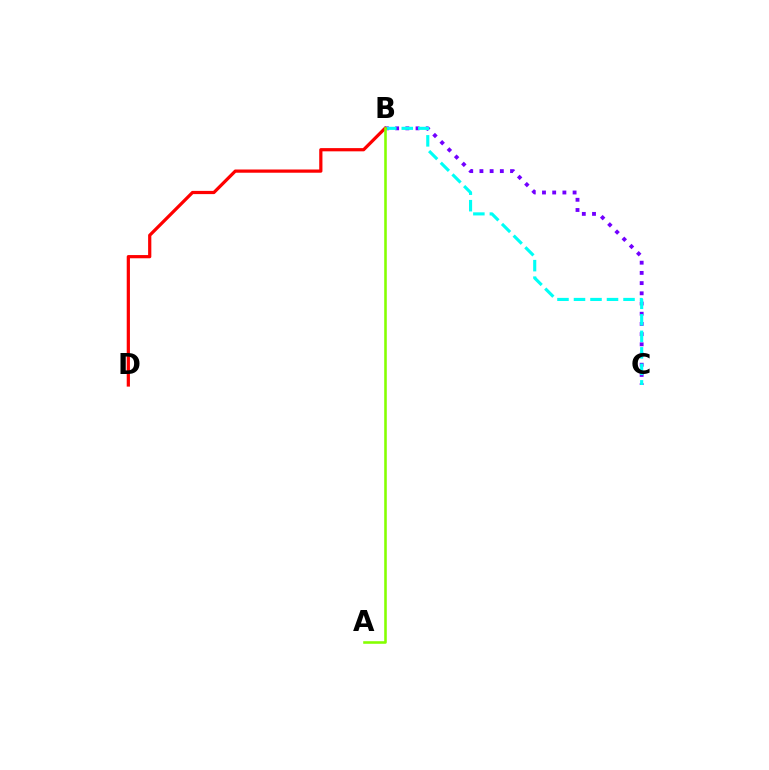{('B', 'C'): [{'color': '#7200ff', 'line_style': 'dotted', 'thickness': 2.77}, {'color': '#00fff6', 'line_style': 'dashed', 'thickness': 2.24}], ('B', 'D'): [{'color': '#ff0000', 'line_style': 'solid', 'thickness': 2.32}], ('A', 'B'): [{'color': '#84ff00', 'line_style': 'solid', 'thickness': 1.86}]}